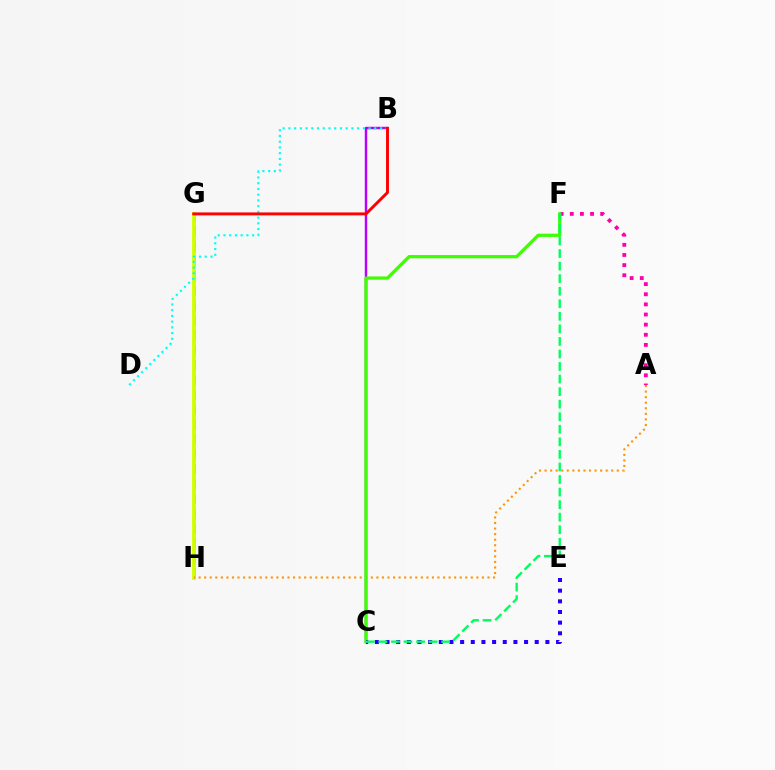{('G', 'H'): [{'color': '#0074ff', 'line_style': 'dashed', 'thickness': 2.02}, {'color': '#d1ff00', 'line_style': 'solid', 'thickness': 2.75}], ('B', 'C'): [{'color': '#b900ff', 'line_style': 'solid', 'thickness': 1.75}], ('A', 'F'): [{'color': '#ff00ac', 'line_style': 'dotted', 'thickness': 2.75}], ('A', 'H'): [{'color': '#ff9400', 'line_style': 'dotted', 'thickness': 1.51}], ('C', 'F'): [{'color': '#3dff00', 'line_style': 'solid', 'thickness': 2.32}, {'color': '#00ff5c', 'line_style': 'dashed', 'thickness': 1.71}], ('B', 'D'): [{'color': '#00fff6', 'line_style': 'dotted', 'thickness': 1.56}], ('B', 'G'): [{'color': '#ff0000', 'line_style': 'solid', 'thickness': 2.1}], ('C', 'E'): [{'color': '#2500ff', 'line_style': 'dotted', 'thickness': 2.9}]}